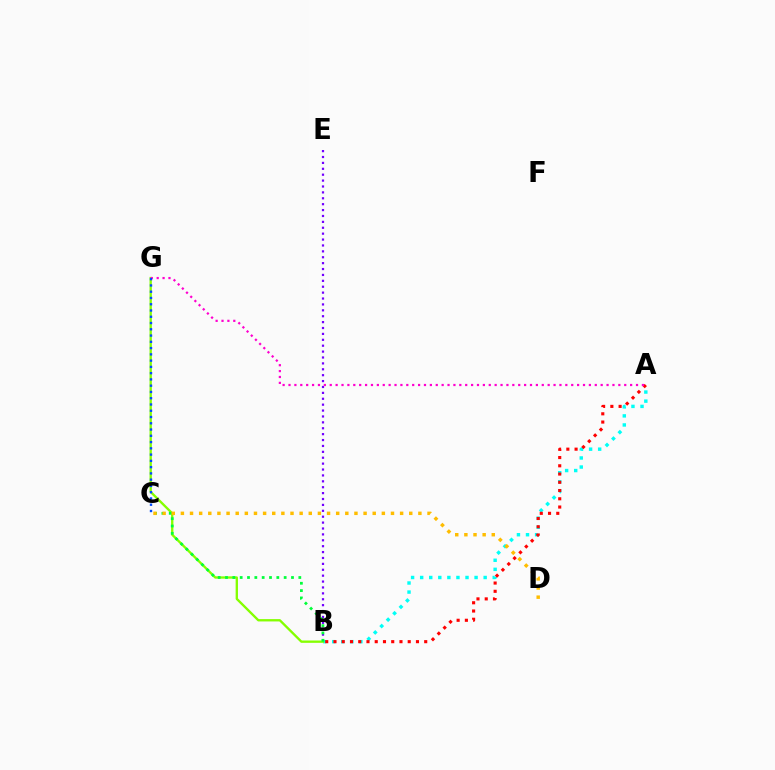{('B', 'E'): [{'color': '#7200ff', 'line_style': 'dotted', 'thickness': 1.6}], ('A', 'B'): [{'color': '#00fff6', 'line_style': 'dotted', 'thickness': 2.46}, {'color': '#ff0000', 'line_style': 'dotted', 'thickness': 2.24}], ('B', 'G'): [{'color': '#84ff00', 'line_style': 'solid', 'thickness': 1.68}], ('A', 'G'): [{'color': '#ff00cf', 'line_style': 'dotted', 'thickness': 1.6}], ('B', 'C'): [{'color': '#00ff39', 'line_style': 'dotted', 'thickness': 1.99}], ('C', 'G'): [{'color': '#004bff', 'line_style': 'dotted', 'thickness': 1.7}], ('C', 'D'): [{'color': '#ffbd00', 'line_style': 'dotted', 'thickness': 2.48}]}